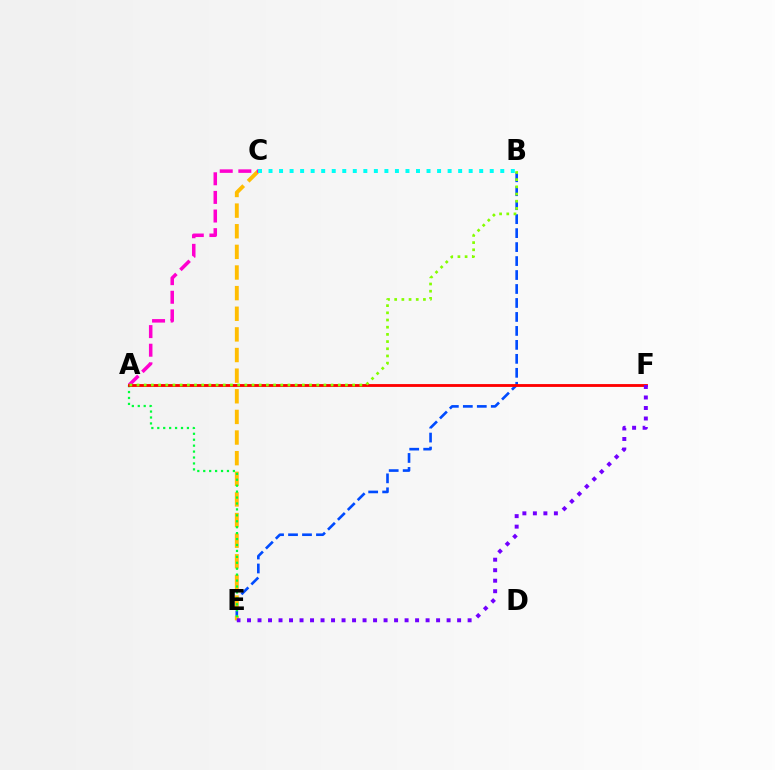{('B', 'E'): [{'color': '#004bff', 'line_style': 'dashed', 'thickness': 1.9}], ('C', 'E'): [{'color': '#ffbd00', 'line_style': 'dashed', 'thickness': 2.8}], ('A', 'C'): [{'color': '#ff00cf', 'line_style': 'dashed', 'thickness': 2.53}], ('A', 'E'): [{'color': '#00ff39', 'line_style': 'dotted', 'thickness': 1.61}], ('A', 'F'): [{'color': '#ff0000', 'line_style': 'solid', 'thickness': 2.05}], ('E', 'F'): [{'color': '#7200ff', 'line_style': 'dotted', 'thickness': 2.85}], ('A', 'B'): [{'color': '#84ff00', 'line_style': 'dotted', 'thickness': 1.95}], ('B', 'C'): [{'color': '#00fff6', 'line_style': 'dotted', 'thickness': 2.86}]}